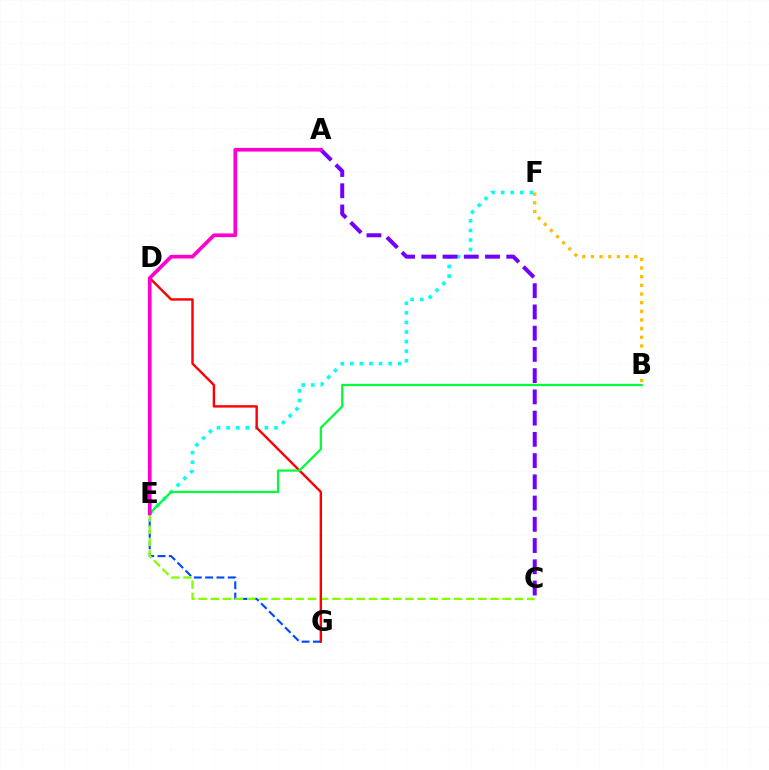{('D', 'G'): [{'color': '#004bff', 'line_style': 'dashed', 'thickness': 1.53}, {'color': '#ff0000', 'line_style': 'solid', 'thickness': 1.74}], ('C', 'E'): [{'color': '#84ff00', 'line_style': 'dashed', 'thickness': 1.65}], ('E', 'F'): [{'color': '#00fff6', 'line_style': 'dotted', 'thickness': 2.6}], ('A', 'C'): [{'color': '#7200ff', 'line_style': 'dashed', 'thickness': 2.89}], ('B', 'F'): [{'color': '#ffbd00', 'line_style': 'dotted', 'thickness': 2.35}], ('B', 'E'): [{'color': '#00ff39', 'line_style': 'solid', 'thickness': 1.62}], ('A', 'E'): [{'color': '#ff00cf', 'line_style': 'solid', 'thickness': 2.67}]}